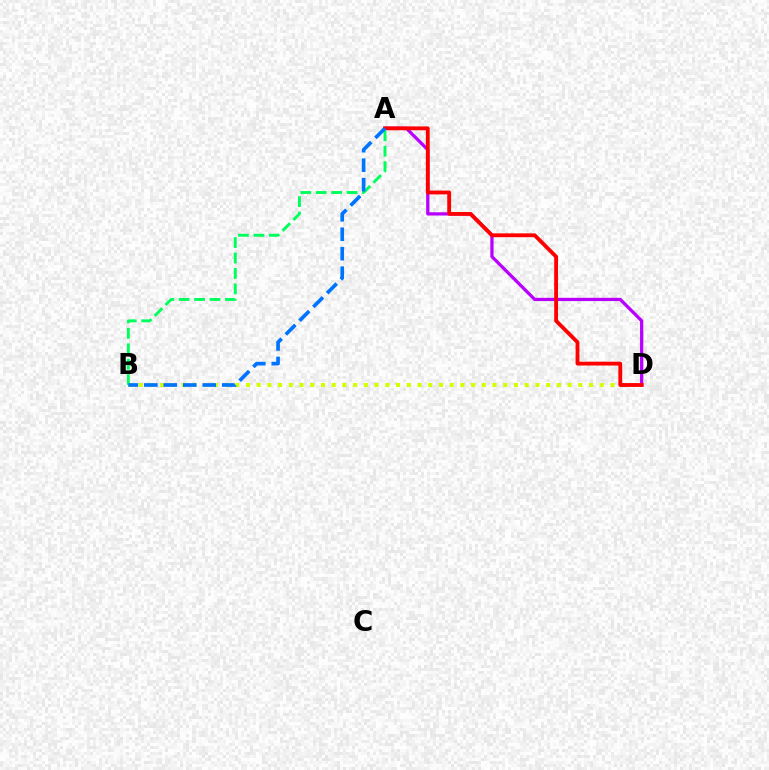{('B', 'D'): [{'color': '#d1ff00', 'line_style': 'dotted', 'thickness': 2.91}], ('A', 'D'): [{'color': '#b900ff', 'line_style': 'solid', 'thickness': 2.35}, {'color': '#ff0000', 'line_style': 'solid', 'thickness': 2.76}], ('A', 'B'): [{'color': '#00ff5c', 'line_style': 'dashed', 'thickness': 2.1}, {'color': '#0074ff', 'line_style': 'dashed', 'thickness': 2.65}]}